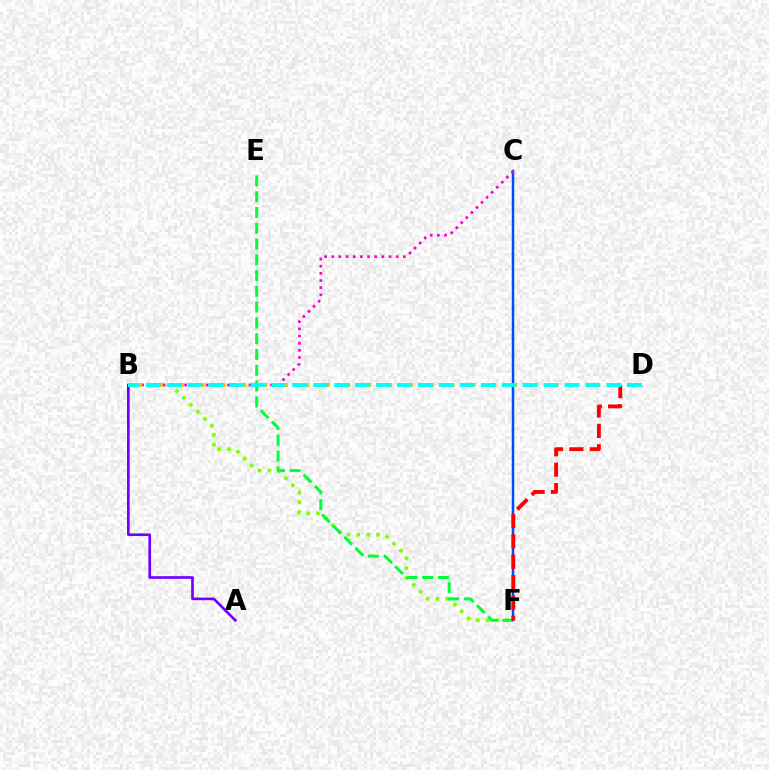{('B', 'F'): [{'color': '#84ff00', 'line_style': 'dotted', 'thickness': 2.68}], ('E', 'F'): [{'color': '#00ff39', 'line_style': 'dashed', 'thickness': 2.14}], ('C', 'F'): [{'color': '#004bff', 'line_style': 'solid', 'thickness': 1.79}], ('B', 'C'): [{'color': '#ff00cf', 'line_style': 'dotted', 'thickness': 1.94}], ('D', 'F'): [{'color': '#ff0000', 'line_style': 'dashed', 'thickness': 2.77}], ('B', 'D'): [{'color': '#ffbd00', 'line_style': 'dotted', 'thickness': 2.83}, {'color': '#00fff6', 'line_style': 'dashed', 'thickness': 2.84}], ('A', 'B'): [{'color': '#7200ff', 'line_style': 'solid', 'thickness': 1.92}]}